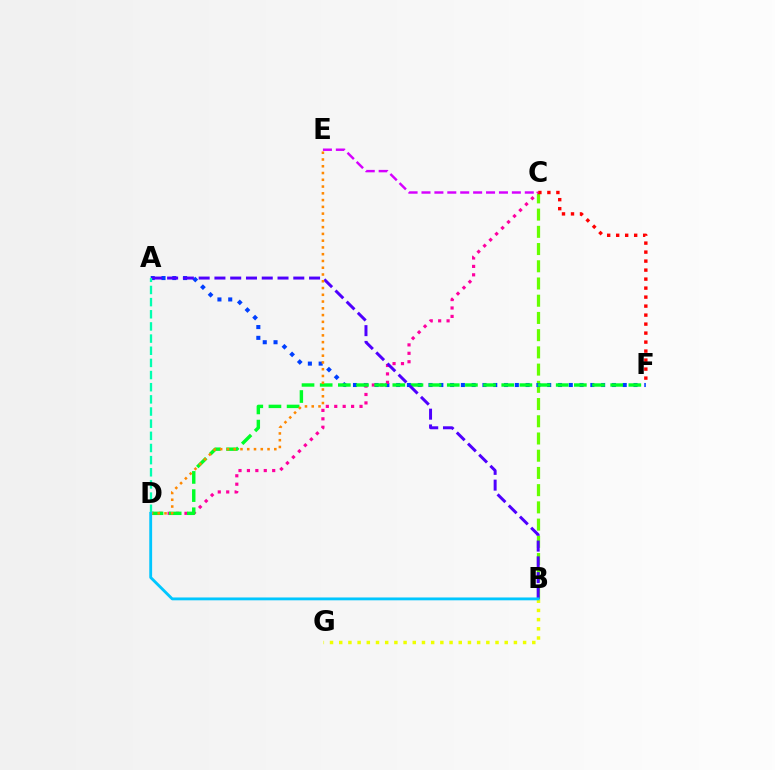{('B', 'C'): [{'color': '#66ff00', 'line_style': 'dashed', 'thickness': 2.34}], ('A', 'F'): [{'color': '#003fff', 'line_style': 'dotted', 'thickness': 2.93}], ('C', 'D'): [{'color': '#ff00a0', 'line_style': 'dotted', 'thickness': 2.29}], ('B', 'G'): [{'color': '#eeff00', 'line_style': 'dotted', 'thickness': 2.5}], ('D', 'F'): [{'color': '#00ff27', 'line_style': 'dashed', 'thickness': 2.47}], ('C', 'F'): [{'color': '#ff0000', 'line_style': 'dotted', 'thickness': 2.45}], ('A', 'B'): [{'color': '#4f00ff', 'line_style': 'dashed', 'thickness': 2.14}], ('C', 'E'): [{'color': '#d600ff', 'line_style': 'dashed', 'thickness': 1.75}], ('D', 'E'): [{'color': '#ff8800', 'line_style': 'dotted', 'thickness': 1.84}], ('A', 'D'): [{'color': '#00ffaf', 'line_style': 'dashed', 'thickness': 1.65}], ('B', 'D'): [{'color': '#00c7ff', 'line_style': 'solid', 'thickness': 2.05}]}